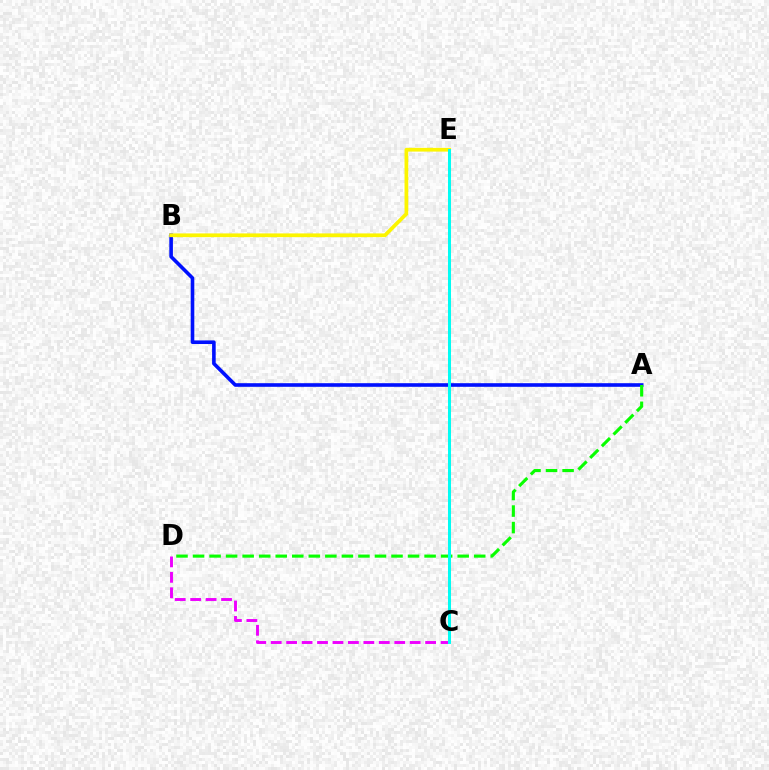{('A', 'B'): [{'color': '#0010ff', 'line_style': 'solid', 'thickness': 2.6}], ('B', 'E'): [{'color': '#fcf500', 'line_style': 'solid', 'thickness': 2.69}], ('A', 'D'): [{'color': '#08ff00', 'line_style': 'dashed', 'thickness': 2.25}], ('C', 'E'): [{'color': '#ff0000', 'line_style': 'dashed', 'thickness': 2.17}, {'color': '#00fff6', 'line_style': 'solid', 'thickness': 2.14}], ('C', 'D'): [{'color': '#ee00ff', 'line_style': 'dashed', 'thickness': 2.1}]}